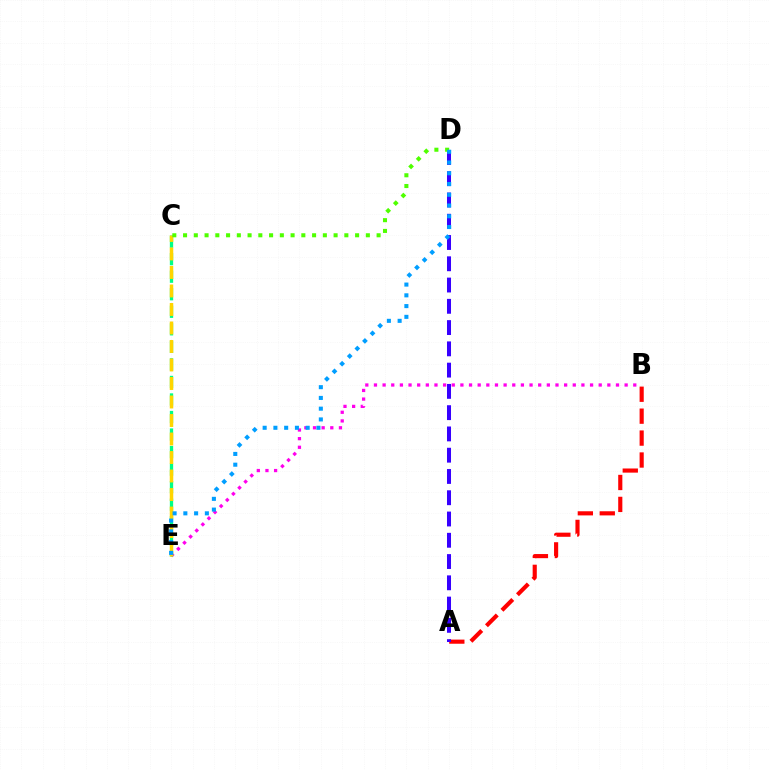{('A', 'B'): [{'color': '#ff0000', 'line_style': 'dashed', 'thickness': 2.98}], ('B', 'E'): [{'color': '#ff00ed', 'line_style': 'dotted', 'thickness': 2.35}], ('A', 'D'): [{'color': '#3700ff', 'line_style': 'dashed', 'thickness': 2.89}], ('C', 'E'): [{'color': '#00ff86', 'line_style': 'dashed', 'thickness': 2.38}, {'color': '#ffd500', 'line_style': 'dashed', 'thickness': 2.51}], ('C', 'D'): [{'color': '#4fff00', 'line_style': 'dotted', 'thickness': 2.92}], ('D', 'E'): [{'color': '#009eff', 'line_style': 'dotted', 'thickness': 2.92}]}